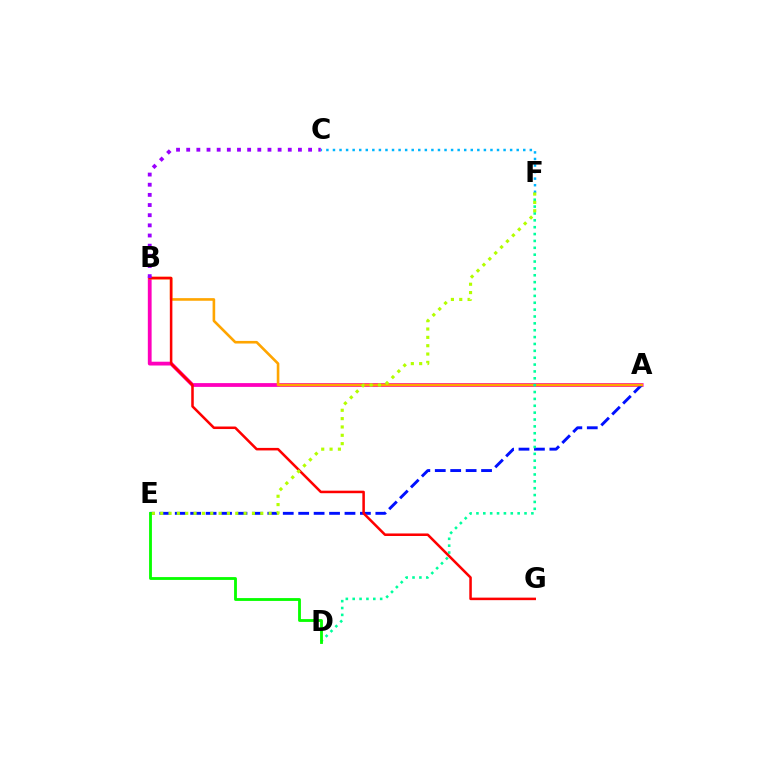{('A', 'B'): [{'color': '#ff00bd', 'line_style': 'solid', 'thickness': 2.73}, {'color': '#ffa500', 'line_style': 'solid', 'thickness': 1.88}], ('A', 'E'): [{'color': '#0010ff', 'line_style': 'dashed', 'thickness': 2.1}], ('D', 'F'): [{'color': '#00ff9d', 'line_style': 'dotted', 'thickness': 1.87}], ('C', 'F'): [{'color': '#00b5ff', 'line_style': 'dotted', 'thickness': 1.78}], ('D', 'E'): [{'color': '#08ff00', 'line_style': 'solid', 'thickness': 2.04}], ('B', 'G'): [{'color': '#ff0000', 'line_style': 'solid', 'thickness': 1.82}], ('B', 'C'): [{'color': '#9b00ff', 'line_style': 'dotted', 'thickness': 2.76}], ('E', 'F'): [{'color': '#b3ff00', 'line_style': 'dotted', 'thickness': 2.27}]}